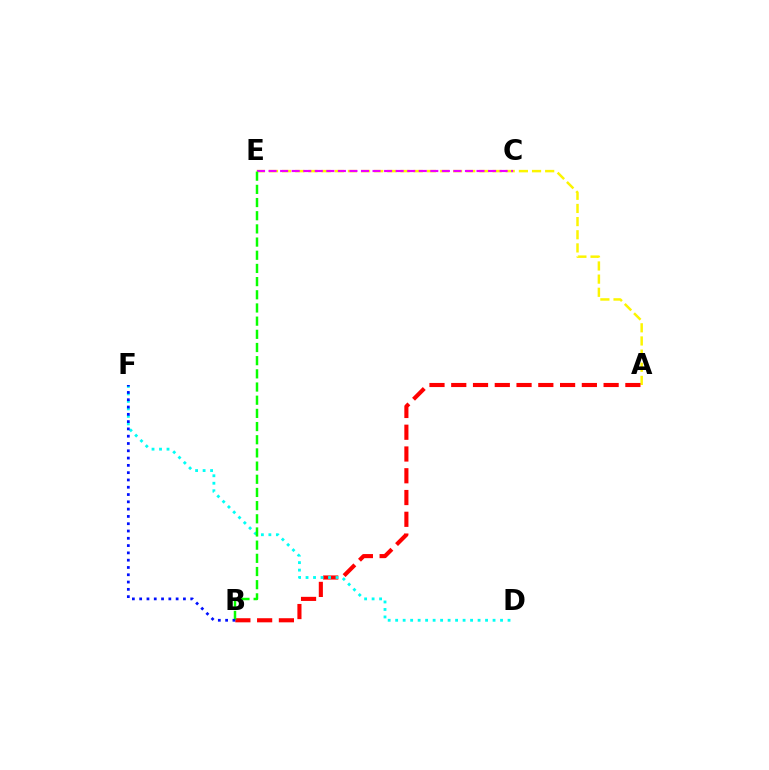{('A', 'E'): [{'color': '#fcf500', 'line_style': 'dashed', 'thickness': 1.79}], ('A', 'B'): [{'color': '#ff0000', 'line_style': 'dashed', 'thickness': 2.96}], ('D', 'F'): [{'color': '#00fff6', 'line_style': 'dotted', 'thickness': 2.04}], ('C', 'E'): [{'color': '#ee00ff', 'line_style': 'dashed', 'thickness': 1.57}], ('B', 'E'): [{'color': '#08ff00', 'line_style': 'dashed', 'thickness': 1.79}], ('B', 'F'): [{'color': '#0010ff', 'line_style': 'dotted', 'thickness': 1.98}]}